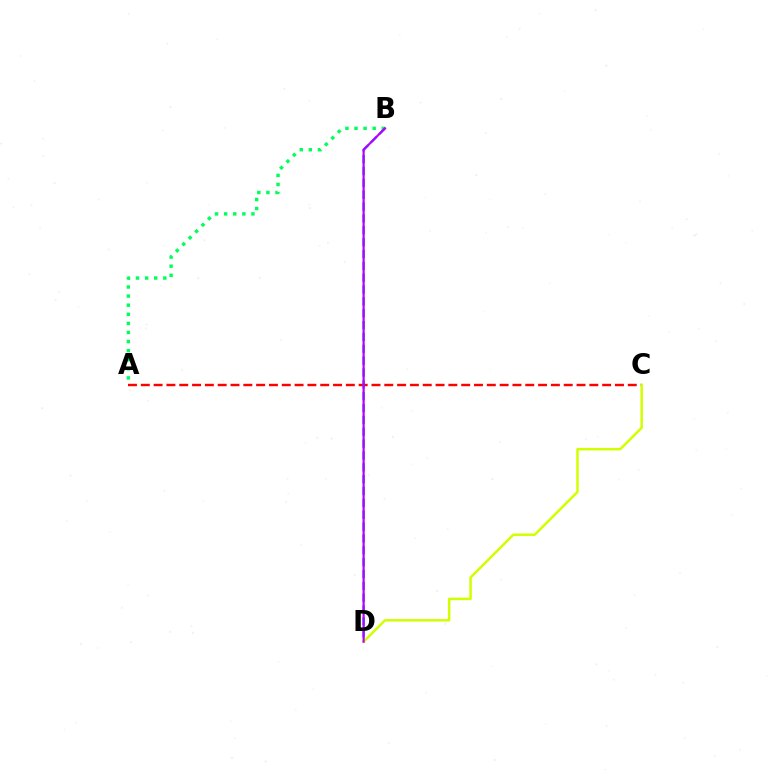{('A', 'C'): [{'color': '#ff0000', 'line_style': 'dashed', 'thickness': 1.74}], ('A', 'B'): [{'color': '#00ff5c', 'line_style': 'dotted', 'thickness': 2.47}], ('B', 'D'): [{'color': '#0074ff', 'line_style': 'dashed', 'thickness': 1.61}, {'color': '#b900ff', 'line_style': 'solid', 'thickness': 1.58}], ('C', 'D'): [{'color': '#d1ff00', 'line_style': 'solid', 'thickness': 1.8}]}